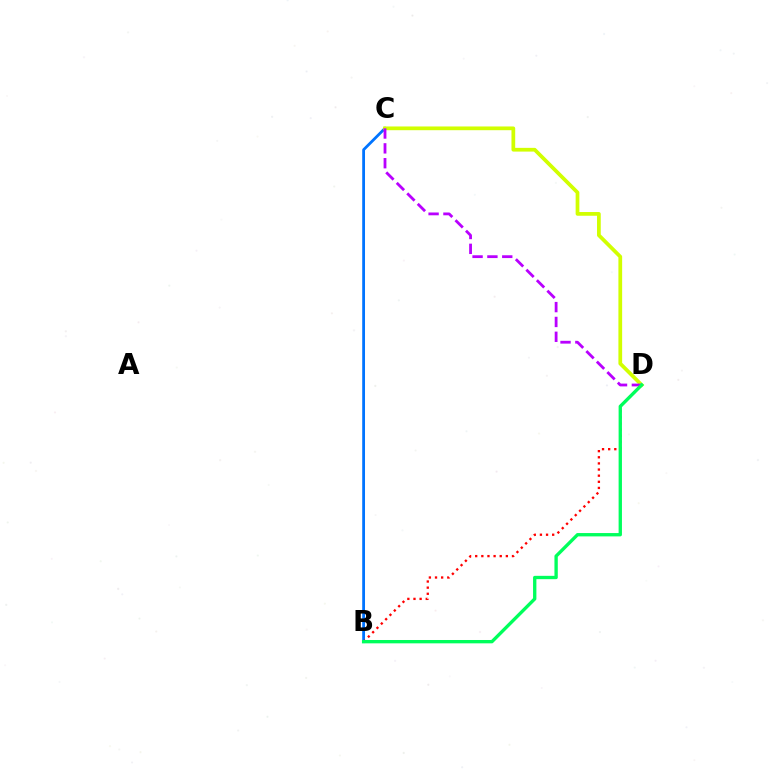{('B', 'C'): [{'color': '#0074ff', 'line_style': 'solid', 'thickness': 2.01}], ('B', 'D'): [{'color': '#ff0000', 'line_style': 'dotted', 'thickness': 1.67}, {'color': '#00ff5c', 'line_style': 'solid', 'thickness': 2.4}], ('C', 'D'): [{'color': '#d1ff00', 'line_style': 'solid', 'thickness': 2.69}, {'color': '#b900ff', 'line_style': 'dashed', 'thickness': 2.02}]}